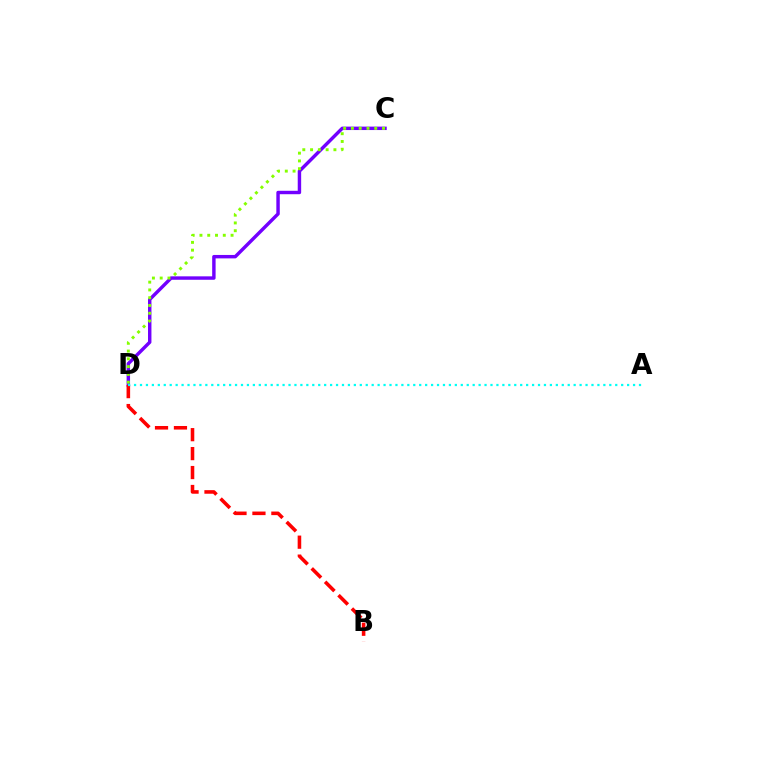{('C', 'D'): [{'color': '#7200ff', 'line_style': 'solid', 'thickness': 2.47}, {'color': '#84ff00', 'line_style': 'dotted', 'thickness': 2.11}], ('B', 'D'): [{'color': '#ff0000', 'line_style': 'dashed', 'thickness': 2.57}], ('A', 'D'): [{'color': '#00fff6', 'line_style': 'dotted', 'thickness': 1.61}]}